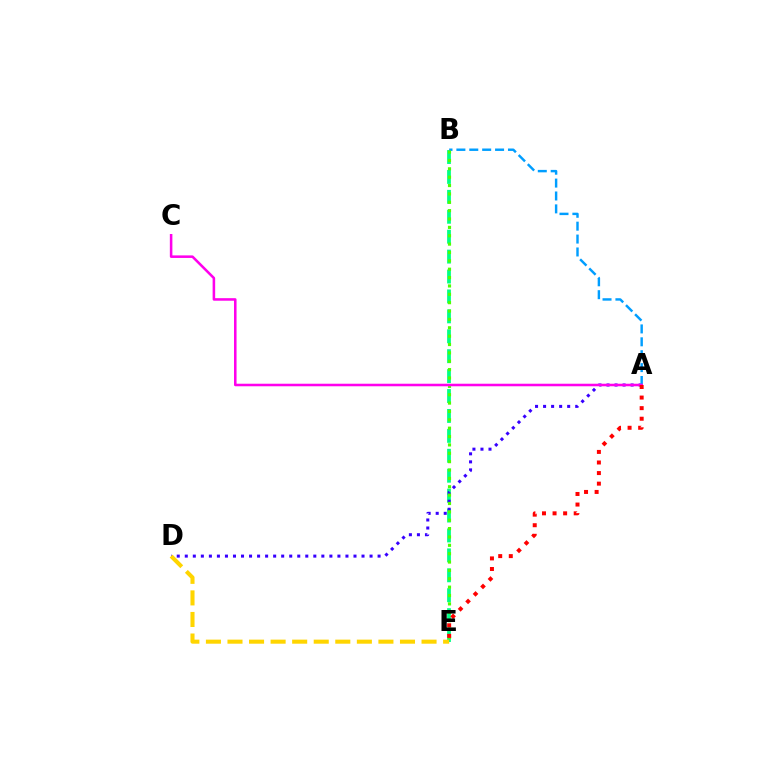{('B', 'E'): [{'color': '#00ff86', 'line_style': 'dashed', 'thickness': 2.71}, {'color': '#4fff00', 'line_style': 'dotted', 'thickness': 2.27}], ('A', 'D'): [{'color': '#3700ff', 'line_style': 'dotted', 'thickness': 2.18}], ('A', 'B'): [{'color': '#009eff', 'line_style': 'dashed', 'thickness': 1.75}], ('D', 'E'): [{'color': '#ffd500', 'line_style': 'dashed', 'thickness': 2.93}], ('A', 'C'): [{'color': '#ff00ed', 'line_style': 'solid', 'thickness': 1.83}], ('A', 'E'): [{'color': '#ff0000', 'line_style': 'dotted', 'thickness': 2.87}]}